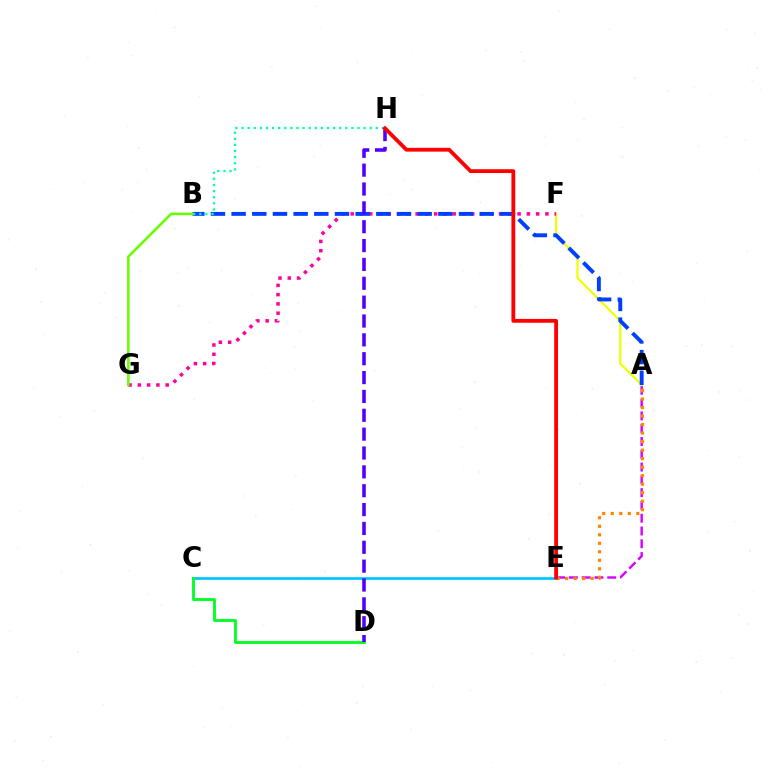{('A', 'E'): [{'color': '#d600ff', 'line_style': 'dashed', 'thickness': 1.74}, {'color': '#ff8800', 'line_style': 'dotted', 'thickness': 2.31}], ('A', 'F'): [{'color': '#eeff00', 'line_style': 'solid', 'thickness': 1.59}], ('C', 'E'): [{'color': '#00c7ff', 'line_style': 'solid', 'thickness': 1.97}], ('F', 'G'): [{'color': '#ff00a0', 'line_style': 'dotted', 'thickness': 2.52}], ('C', 'D'): [{'color': '#00ff27', 'line_style': 'solid', 'thickness': 2.07}], ('A', 'B'): [{'color': '#003fff', 'line_style': 'dashed', 'thickness': 2.81}], ('B', 'H'): [{'color': '#00ffaf', 'line_style': 'dotted', 'thickness': 1.66}], ('D', 'H'): [{'color': '#4f00ff', 'line_style': 'dashed', 'thickness': 2.56}], ('E', 'H'): [{'color': '#ff0000', 'line_style': 'solid', 'thickness': 2.74}], ('B', 'G'): [{'color': '#66ff00', 'line_style': 'solid', 'thickness': 1.84}]}